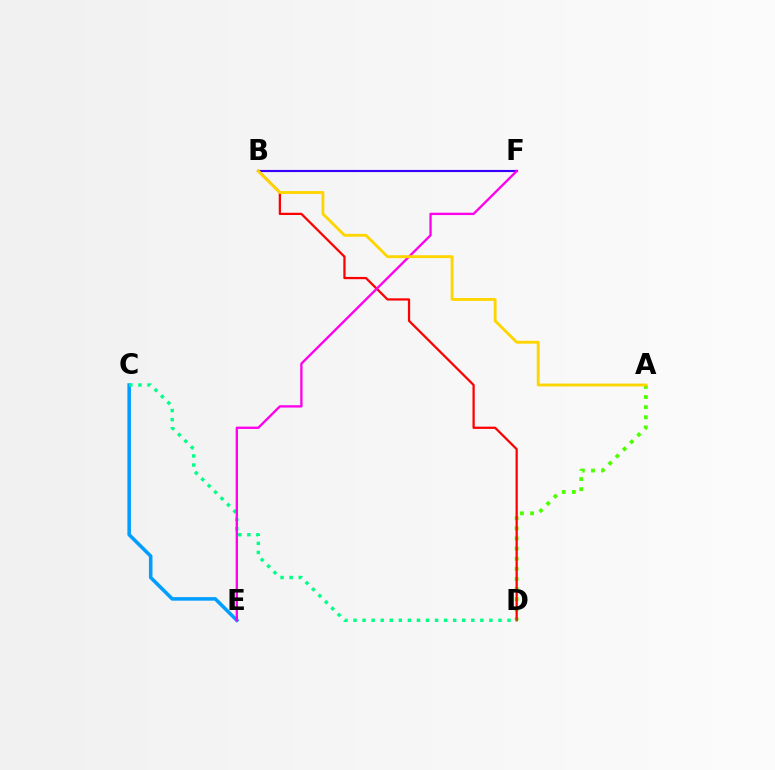{('C', 'E'): [{'color': '#009eff', 'line_style': 'solid', 'thickness': 2.55}], ('A', 'D'): [{'color': '#4fff00', 'line_style': 'dotted', 'thickness': 2.75}], ('B', 'F'): [{'color': '#3700ff', 'line_style': 'solid', 'thickness': 1.54}], ('B', 'D'): [{'color': '#ff0000', 'line_style': 'solid', 'thickness': 1.62}], ('C', 'D'): [{'color': '#00ff86', 'line_style': 'dotted', 'thickness': 2.46}], ('E', 'F'): [{'color': '#ff00ed', 'line_style': 'solid', 'thickness': 1.68}], ('A', 'B'): [{'color': '#ffd500', 'line_style': 'solid', 'thickness': 2.06}]}